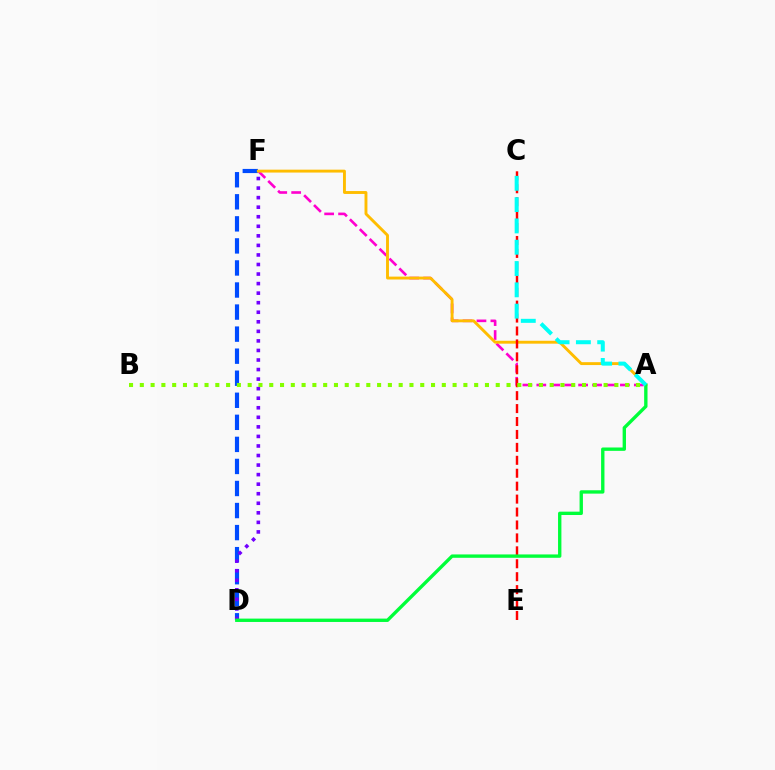{('A', 'F'): [{'color': '#ff00cf', 'line_style': 'dashed', 'thickness': 1.89}, {'color': '#ffbd00', 'line_style': 'solid', 'thickness': 2.08}], ('D', 'F'): [{'color': '#004bff', 'line_style': 'dashed', 'thickness': 3.0}, {'color': '#7200ff', 'line_style': 'dotted', 'thickness': 2.6}], ('C', 'E'): [{'color': '#ff0000', 'line_style': 'dashed', 'thickness': 1.76}], ('A', 'D'): [{'color': '#00ff39', 'line_style': 'solid', 'thickness': 2.42}], ('A', 'C'): [{'color': '#00fff6', 'line_style': 'dashed', 'thickness': 2.89}], ('A', 'B'): [{'color': '#84ff00', 'line_style': 'dotted', 'thickness': 2.93}]}